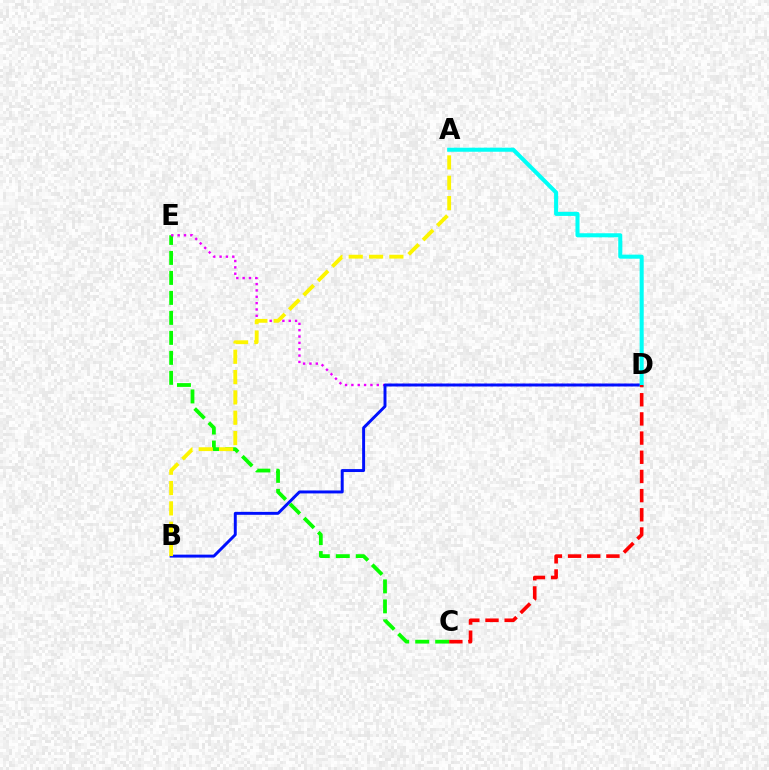{('C', 'E'): [{'color': '#08ff00', 'line_style': 'dashed', 'thickness': 2.72}], ('D', 'E'): [{'color': '#ee00ff', 'line_style': 'dotted', 'thickness': 1.72}], ('B', 'D'): [{'color': '#0010ff', 'line_style': 'solid', 'thickness': 2.12}], ('A', 'D'): [{'color': '#00fff6', 'line_style': 'solid', 'thickness': 2.92}], ('C', 'D'): [{'color': '#ff0000', 'line_style': 'dashed', 'thickness': 2.6}], ('A', 'B'): [{'color': '#fcf500', 'line_style': 'dashed', 'thickness': 2.76}]}